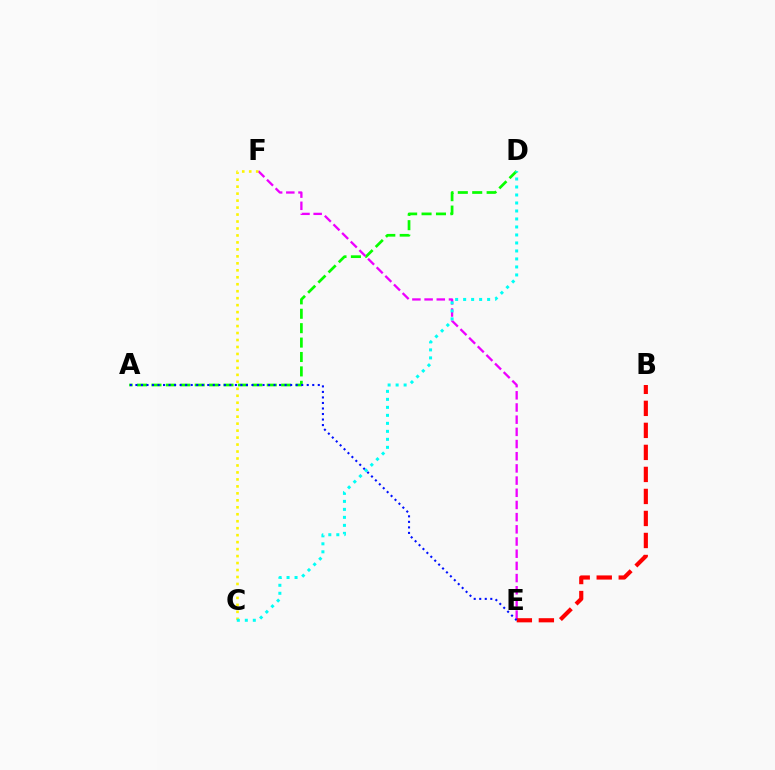{('A', 'D'): [{'color': '#08ff00', 'line_style': 'dashed', 'thickness': 1.96}], ('E', 'F'): [{'color': '#ee00ff', 'line_style': 'dashed', 'thickness': 1.66}], ('B', 'E'): [{'color': '#ff0000', 'line_style': 'dashed', 'thickness': 2.99}], ('C', 'F'): [{'color': '#fcf500', 'line_style': 'dotted', 'thickness': 1.89}], ('A', 'E'): [{'color': '#0010ff', 'line_style': 'dotted', 'thickness': 1.5}], ('C', 'D'): [{'color': '#00fff6', 'line_style': 'dotted', 'thickness': 2.17}]}